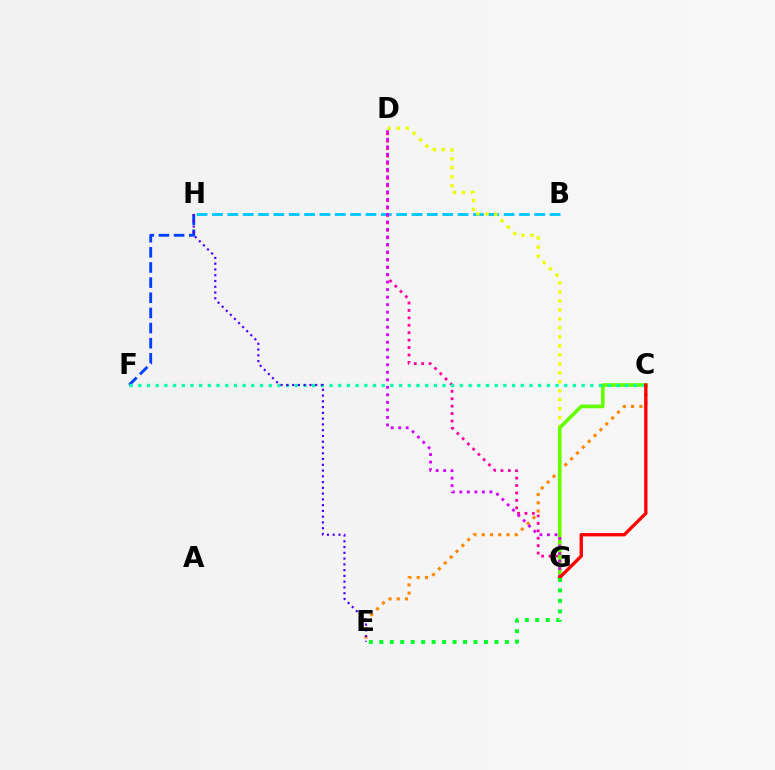{('C', 'E'): [{'color': '#ff8800', 'line_style': 'dotted', 'thickness': 2.25}], ('F', 'H'): [{'color': '#003fff', 'line_style': 'dashed', 'thickness': 2.06}], ('B', 'H'): [{'color': '#00c7ff', 'line_style': 'dashed', 'thickness': 2.09}], ('D', 'G'): [{'color': '#ff00a0', 'line_style': 'dotted', 'thickness': 2.02}, {'color': '#eeff00', 'line_style': 'dotted', 'thickness': 2.44}, {'color': '#d600ff', 'line_style': 'dotted', 'thickness': 2.04}], ('C', 'G'): [{'color': '#66ff00', 'line_style': 'solid', 'thickness': 2.62}, {'color': '#ff0000', 'line_style': 'solid', 'thickness': 2.4}], ('C', 'F'): [{'color': '#00ffaf', 'line_style': 'dotted', 'thickness': 2.36}], ('E', 'H'): [{'color': '#4f00ff', 'line_style': 'dotted', 'thickness': 1.57}], ('E', 'G'): [{'color': '#00ff27', 'line_style': 'dotted', 'thickness': 2.84}]}